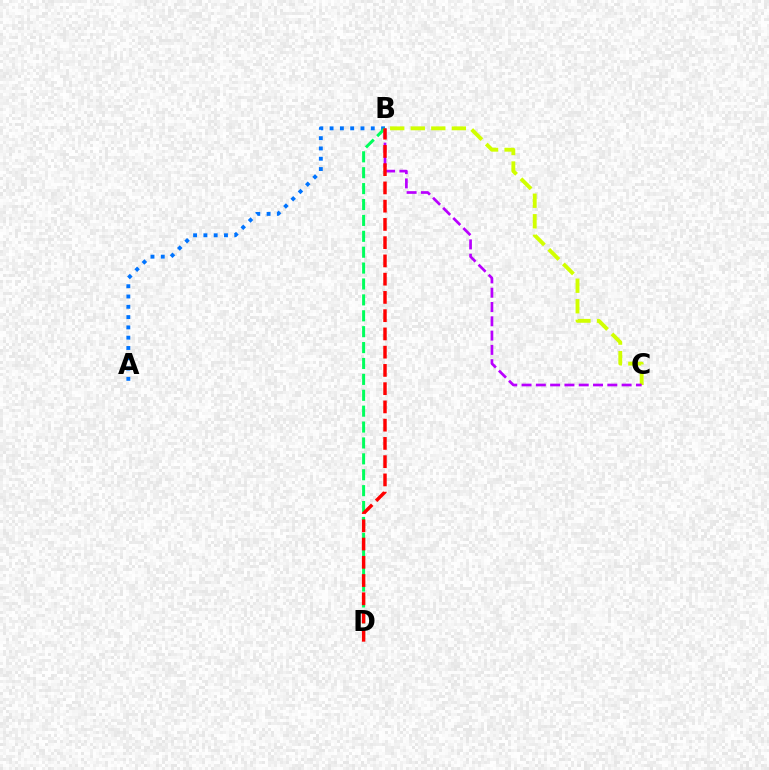{('A', 'B'): [{'color': '#0074ff', 'line_style': 'dotted', 'thickness': 2.8}], ('B', 'C'): [{'color': '#d1ff00', 'line_style': 'dashed', 'thickness': 2.79}, {'color': '#b900ff', 'line_style': 'dashed', 'thickness': 1.94}], ('B', 'D'): [{'color': '#00ff5c', 'line_style': 'dashed', 'thickness': 2.16}, {'color': '#ff0000', 'line_style': 'dashed', 'thickness': 2.48}]}